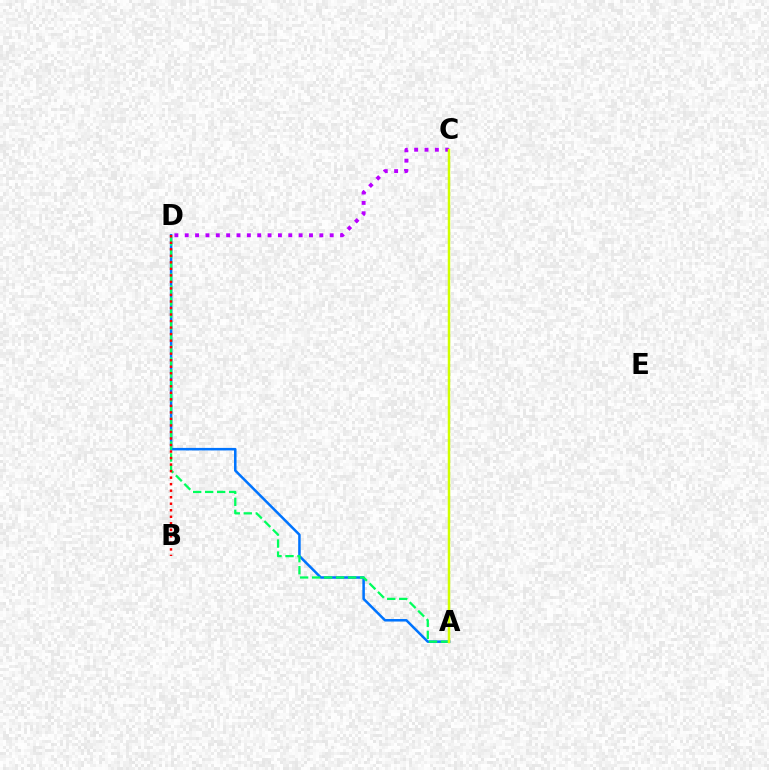{('A', 'D'): [{'color': '#0074ff', 'line_style': 'solid', 'thickness': 1.81}, {'color': '#00ff5c', 'line_style': 'dashed', 'thickness': 1.63}], ('C', 'D'): [{'color': '#b900ff', 'line_style': 'dotted', 'thickness': 2.81}], ('A', 'C'): [{'color': '#d1ff00', 'line_style': 'solid', 'thickness': 1.78}], ('B', 'D'): [{'color': '#ff0000', 'line_style': 'dotted', 'thickness': 1.77}]}